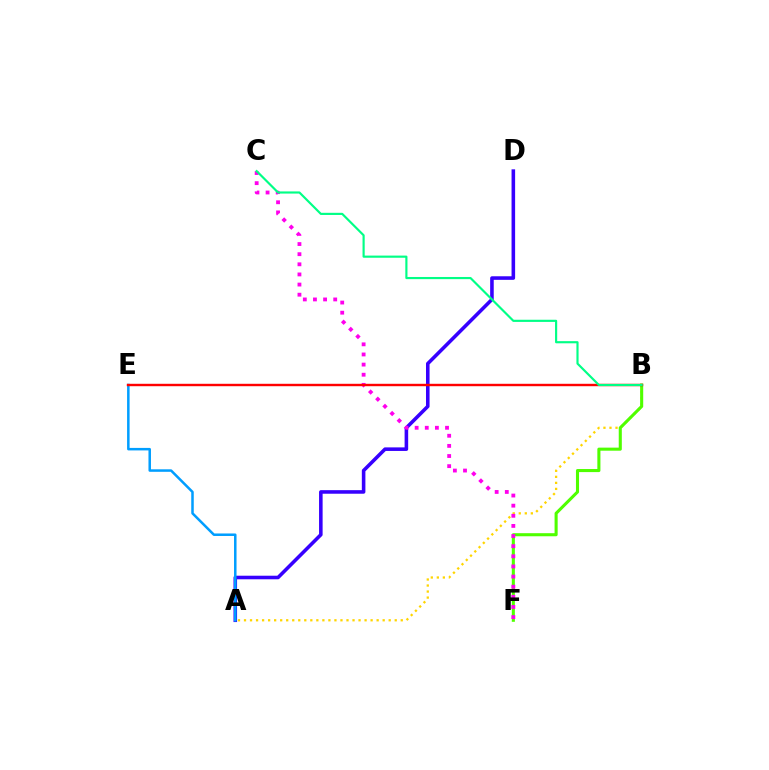{('A', 'D'): [{'color': '#3700ff', 'line_style': 'solid', 'thickness': 2.57}], ('A', 'B'): [{'color': '#ffd500', 'line_style': 'dotted', 'thickness': 1.64}], ('A', 'E'): [{'color': '#009eff', 'line_style': 'solid', 'thickness': 1.81}], ('B', 'F'): [{'color': '#4fff00', 'line_style': 'solid', 'thickness': 2.21}], ('C', 'F'): [{'color': '#ff00ed', 'line_style': 'dotted', 'thickness': 2.75}], ('B', 'E'): [{'color': '#ff0000', 'line_style': 'solid', 'thickness': 1.74}], ('B', 'C'): [{'color': '#00ff86', 'line_style': 'solid', 'thickness': 1.55}]}